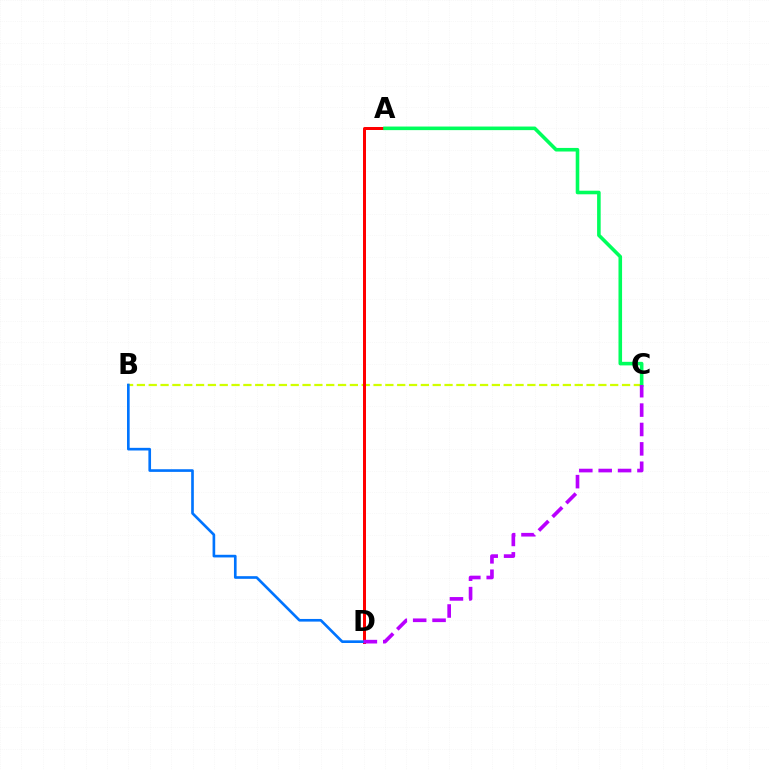{('B', 'C'): [{'color': '#d1ff00', 'line_style': 'dashed', 'thickness': 1.61}], ('A', 'D'): [{'color': '#ff0000', 'line_style': 'solid', 'thickness': 2.16}], ('B', 'D'): [{'color': '#0074ff', 'line_style': 'solid', 'thickness': 1.91}], ('A', 'C'): [{'color': '#00ff5c', 'line_style': 'solid', 'thickness': 2.58}], ('C', 'D'): [{'color': '#b900ff', 'line_style': 'dashed', 'thickness': 2.63}]}